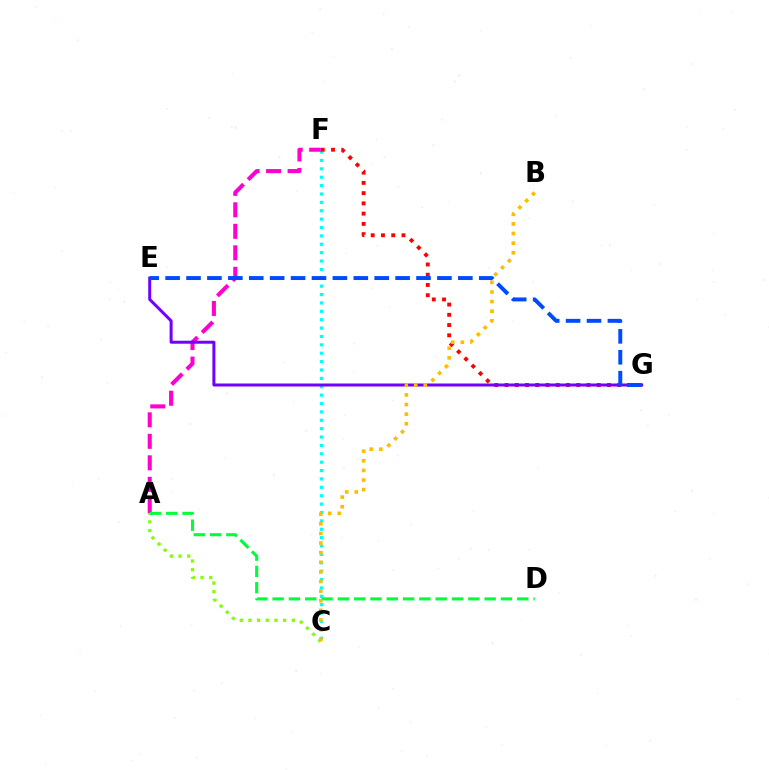{('C', 'F'): [{'color': '#00fff6', 'line_style': 'dotted', 'thickness': 2.28}], ('F', 'G'): [{'color': '#ff0000', 'line_style': 'dotted', 'thickness': 2.78}], ('A', 'F'): [{'color': '#ff00cf', 'line_style': 'dashed', 'thickness': 2.92}], ('A', 'C'): [{'color': '#84ff00', 'line_style': 'dotted', 'thickness': 2.36}], ('E', 'G'): [{'color': '#7200ff', 'line_style': 'solid', 'thickness': 2.16}, {'color': '#004bff', 'line_style': 'dashed', 'thickness': 2.84}], ('A', 'D'): [{'color': '#00ff39', 'line_style': 'dashed', 'thickness': 2.22}], ('B', 'C'): [{'color': '#ffbd00', 'line_style': 'dotted', 'thickness': 2.61}]}